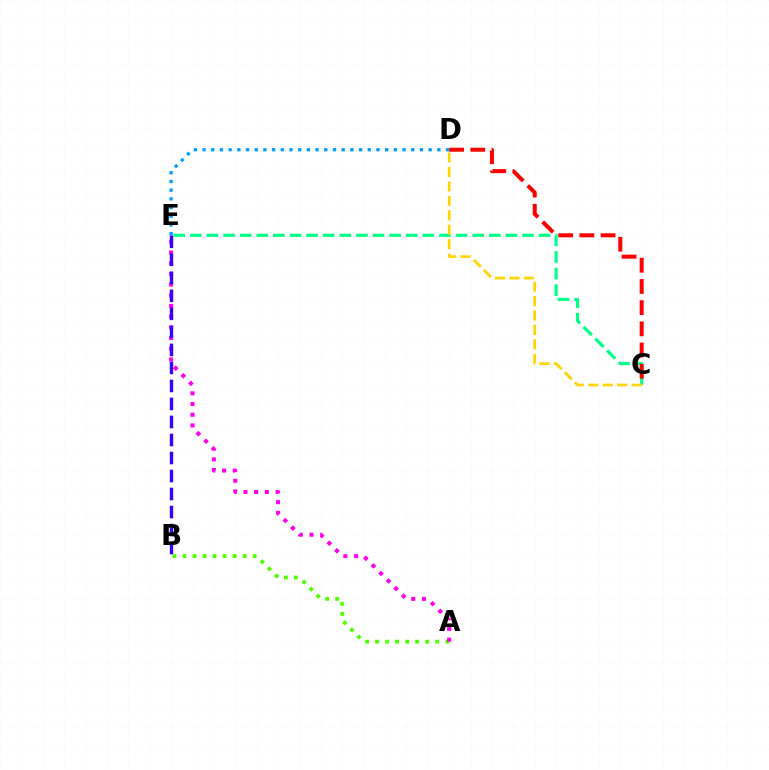{('A', 'B'): [{'color': '#4fff00', 'line_style': 'dotted', 'thickness': 2.72}], ('C', 'E'): [{'color': '#00ff86', 'line_style': 'dashed', 'thickness': 2.26}], ('C', 'D'): [{'color': '#ffd500', 'line_style': 'dashed', 'thickness': 1.96}, {'color': '#ff0000', 'line_style': 'dashed', 'thickness': 2.88}], ('A', 'E'): [{'color': '#ff00ed', 'line_style': 'dotted', 'thickness': 2.91}], ('D', 'E'): [{'color': '#009eff', 'line_style': 'dotted', 'thickness': 2.36}], ('B', 'E'): [{'color': '#3700ff', 'line_style': 'dashed', 'thickness': 2.45}]}